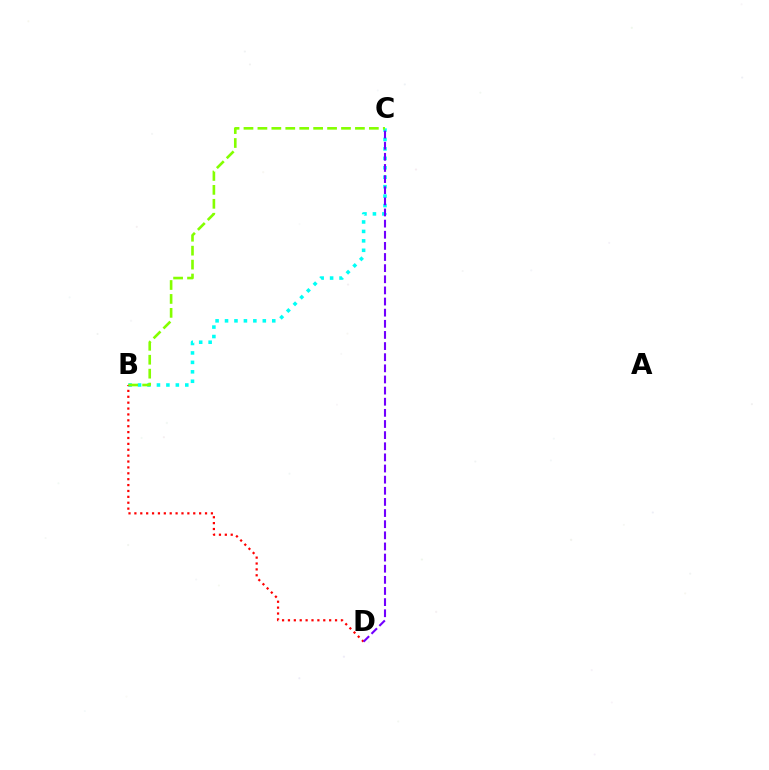{('B', 'C'): [{'color': '#00fff6', 'line_style': 'dotted', 'thickness': 2.57}, {'color': '#84ff00', 'line_style': 'dashed', 'thickness': 1.89}], ('B', 'D'): [{'color': '#ff0000', 'line_style': 'dotted', 'thickness': 1.6}], ('C', 'D'): [{'color': '#7200ff', 'line_style': 'dashed', 'thickness': 1.51}]}